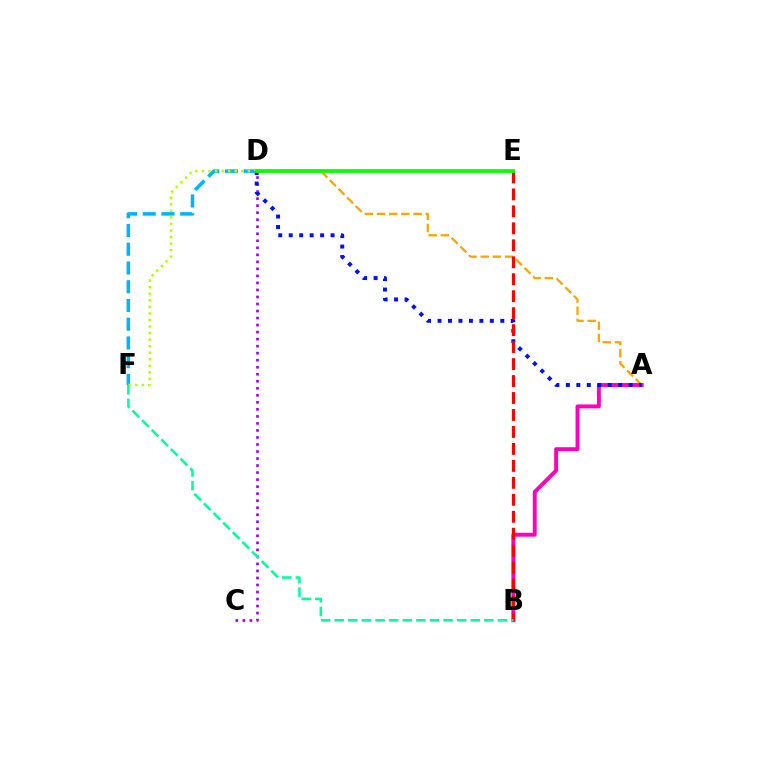{('D', 'F'): [{'color': '#00b5ff', 'line_style': 'dashed', 'thickness': 2.55}, {'color': '#b3ff00', 'line_style': 'dotted', 'thickness': 1.78}], ('A', 'D'): [{'color': '#ffa500', 'line_style': 'dashed', 'thickness': 1.65}, {'color': '#0010ff', 'line_style': 'dotted', 'thickness': 2.84}], ('C', 'D'): [{'color': '#9b00ff', 'line_style': 'dotted', 'thickness': 1.91}], ('A', 'B'): [{'color': '#ff00bd', 'line_style': 'solid', 'thickness': 2.82}], ('B', 'E'): [{'color': '#ff0000', 'line_style': 'dashed', 'thickness': 2.31}], ('B', 'F'): [{'color': '#00ff9d', 'line_style': 'dashed', 'thickness': 1.85}], ('D', 'E'): [{'color': '#08ff00', 'line_style': 'solid', 'thickness': 2.71}]}